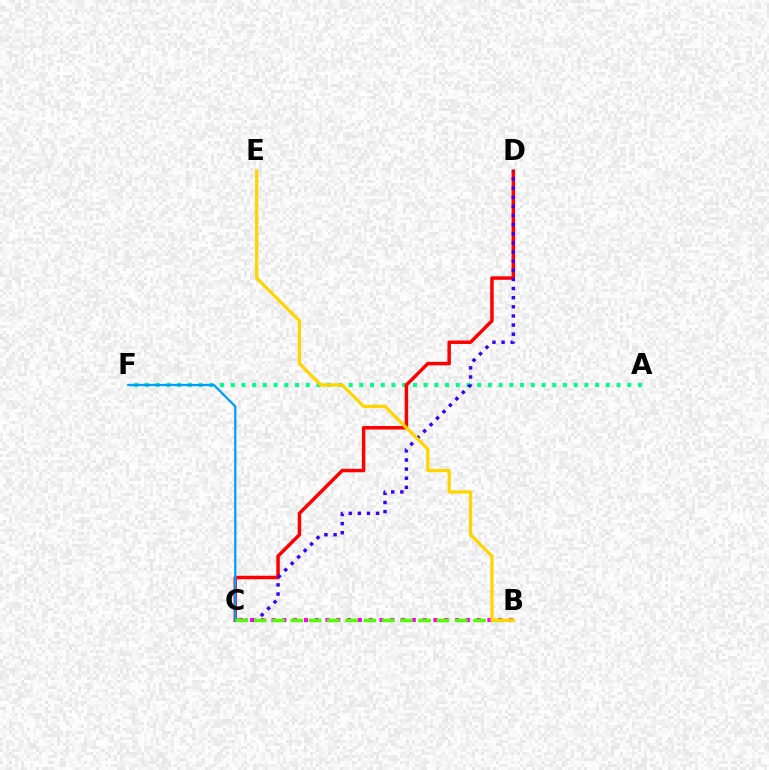{('A', 'F'): [{'color': '#00ff86', 'line_style': 'dotted', 'thickness': 2.91}], ('C', 'D'): [{'color': '#ff0000', 'line_style': 'solid', 'thickness': 2.5}, {'color': '#3700ff', 'line_style': 'dotted', 'thickness': 2.48}], ('B', 'C'): [{'color': '#ff00ed', 'line_style': 'dotted', 'thickness': 2.93}, {'color': '#4fff00', 'line_style': 'dashed', 'thickness': 2.48}], ('C', 'F'): [{'color': '#009eff', 'line_style': 'solid', 'thickness': 1.64}], ('B', 'E'): [{'color': '#ffd500', 'line_style': 'solid', 'thickness': 2.34}]}